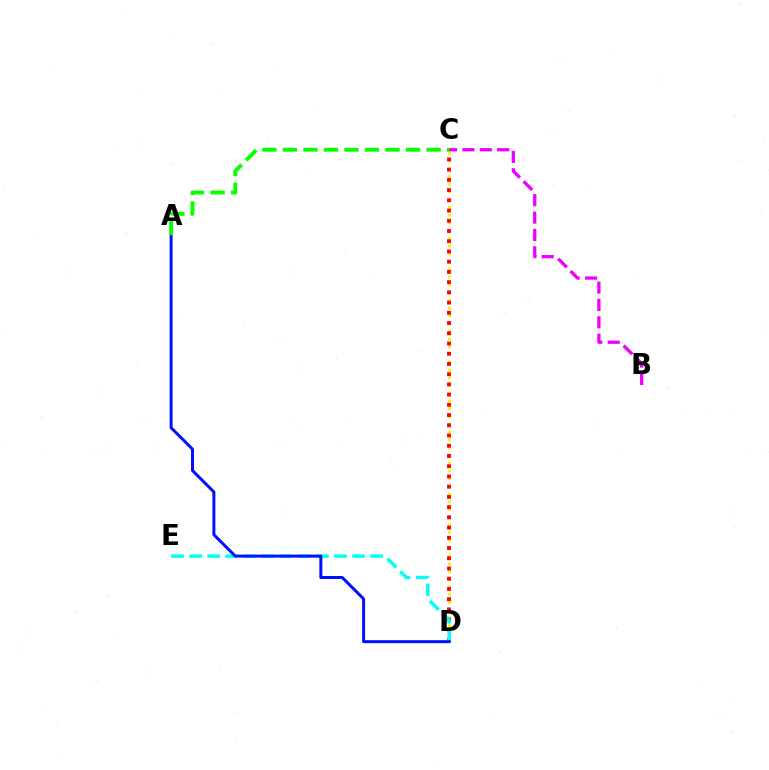{('B', 'C'): [{'color': '#ee00ff', 'line_style': 'dashed', 'thickness': 2.36}], ('C', 'D'): [{'color': '#fcf500', 'line_style': 'dotted', 'thickness': 2.1}, {'color': '#ff0000', 'line_style': 'dotted', 'thickness': 2.78}], ('D', 'E'): [{'color': '#00fff6', 'line_style': 'dashed', 'thickness': 2.46}], ('A', 'D'): [{'color': '#0010ff', 'line_style': 'solid', 'thickness': 2.15}], ('A', 'C'): [{'color': '#08ff00', 'line_style': 'dashed', 'thickness': 2.79}]}